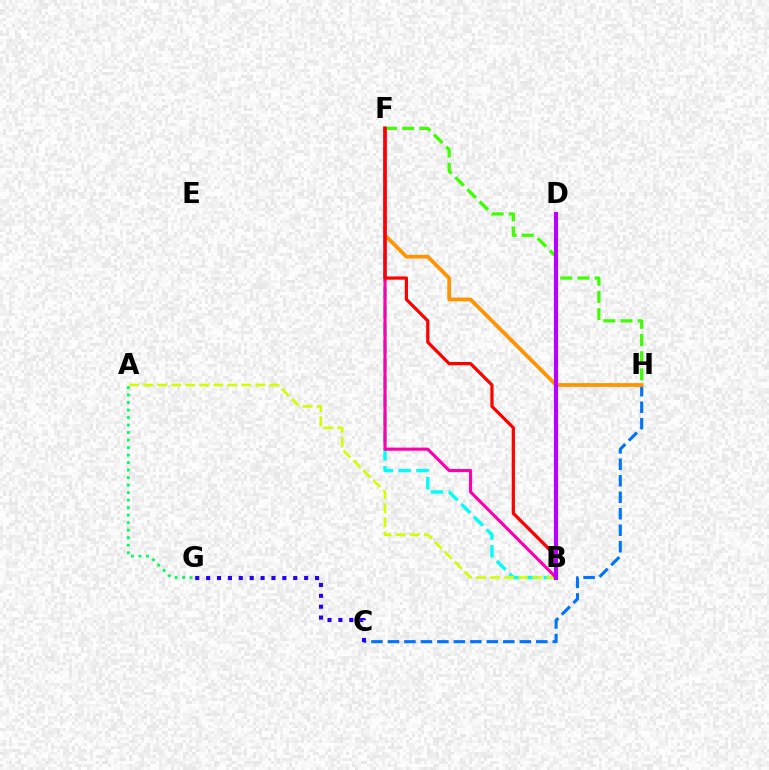{('B', 'F'): [{'color': '#00fff6', 'line_style': 'dashed', 'thickness': 2.43}, {'color': '#ff00ac', 'line_style': 'solid', 'thickness': 2.25}, {'color': '#ff0000', 'line_style': 'solid', 'thickness': 2.31}], ('A', 'B'): [{'color': '#d1ff00', 'line_style': 'dashed', 'thickness': 1.91}], ('C', 'H'): [{'color': '#0074ff', 'line_style': 'dashed', 'thickness': 2.24}], ('A', 'G'): [{'color': '#00ff5c', 'line_style': 'dotted', 'thickness': 2.04}], ('F', 'H'): [{'color': '#ff9400', 'line_style': 'solid', 'thickness': 2.69}, {'color': '#3dff00', 'line_style': 'dashed', 'thickness': 2.33}], ('C', 'G'): [{'color': '#2500ff', 'line_style': 'dotted', 'thickness': 2.96}], ('B', 'D'): [{'color': '#b900ff', 'line_style': 'solid', 'thickness': 2.96}]}